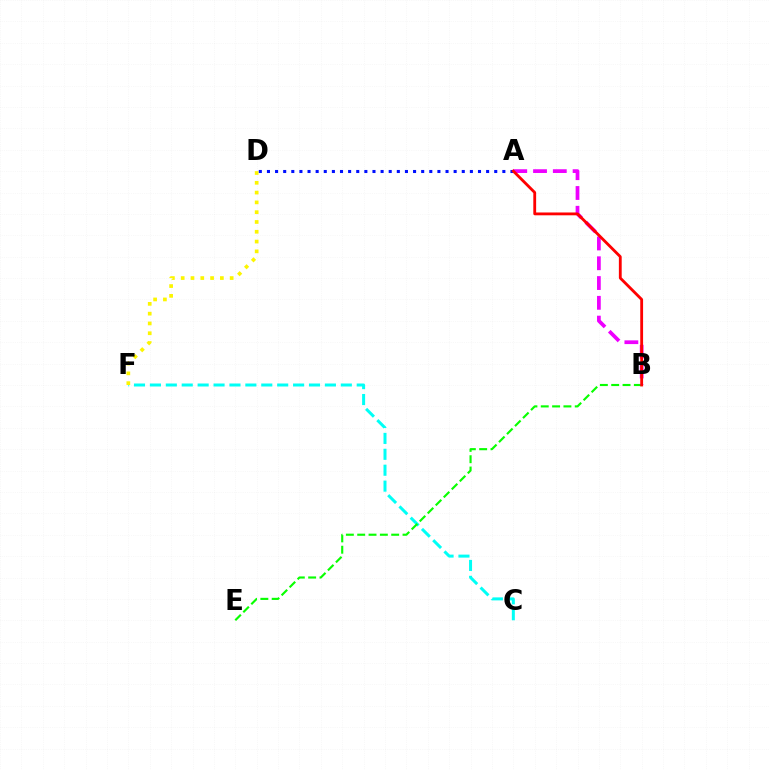{('C', 'F'): [{'color': '#00fff6', 'line_style': 'dashed', 'thickness': 2.16}], ('D', 'F'): [{'color': '#fcf500', 'line_style': 'dotted', 'thickness': 2.66}], ('B', 'E'): [{'color': '#08ff00', 'line_style': 'dashed', 'thickness': 1.54}], ('A', 'D'): [{'color': '#0010ff', 'line_style': 'dotted', 'thickness': 2.21}], ('A', 'B'): [{'color': '#ee00ff', 'line_style': 'dashed', 'thickness': 2.69}, {'color': '#ff0000', 'line_style': 'solid', 'thickness': 2.03}]}